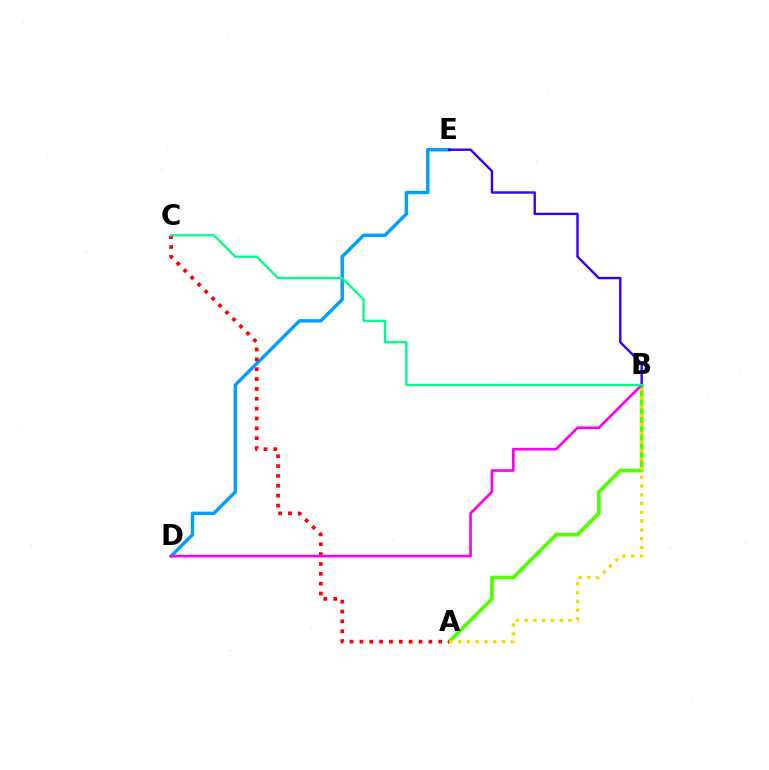{('D', 'E'): [{'color': '#009eff', 'line_style': 'solid', 'thickness': 2.44}], ('A', 'B'): [{'color': '#4fff00', 'line_style': 'solid', 'thickness': 2.63}, {'color': '#ffd500', 'line_style': 'dotted', 'thickness': 2.39}], ('A', 'C'): [{'color': '#ff0000', 'line_style': 'dotted', 'thickness': 2.68}], ('B', 'E'): [{'color': '#3700ff', 'line_style': 'solid', 'thickness': 1.73}], ('B', 'D'): [{'color': '#ff00ed', 'line_style': 'solid', 'thickness': 1.91}], ('B', 'C'): [{'color': '#00ff86', 'line_style': 'solid', 'thickness': 1.68}]}